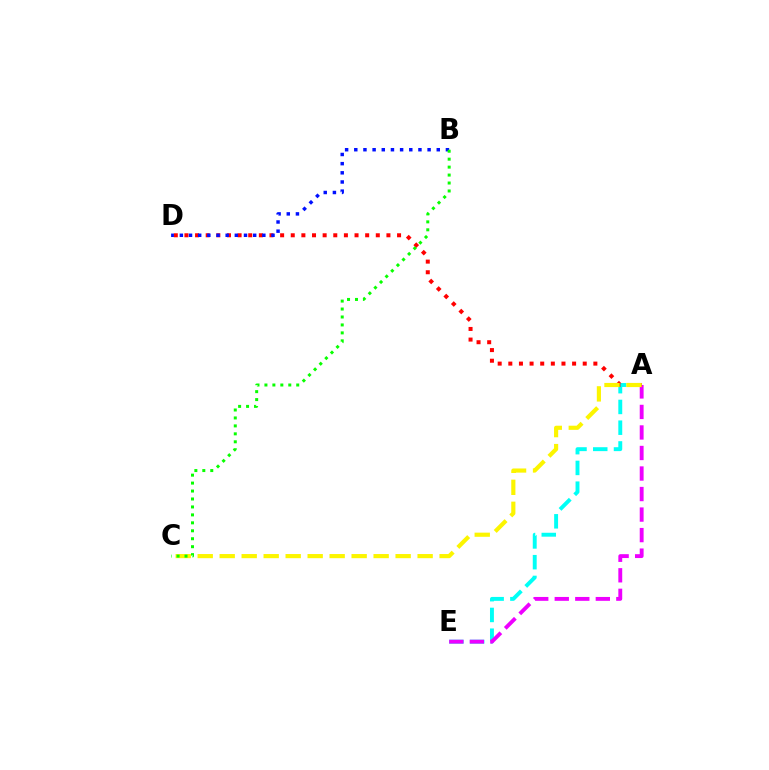{('A', 'E'): [{'color': '#00fff6', 'line_style': 'dashed', 'thickness': 2.82}, {'color': '#ee00ff', 'line_style': 'dashed', 'thickness': 2.79}], ('A', 'D'): [{'color': '#ff0000', 'line_style': 'dotted', 'thickness': 2.89}], ('B', 'D'): [{'color': '#0010ff', 'line_style': 'dotted', 'thickness': 2.49}], ('A', 'C'): [{'color': '#fcf500', 'line_style': 'dashed', 'thickness': 2.99}], ('B', 'C'): [{'color': '#08ff00', 'line_style': 'dotted', 'thickness': 2.16}]}